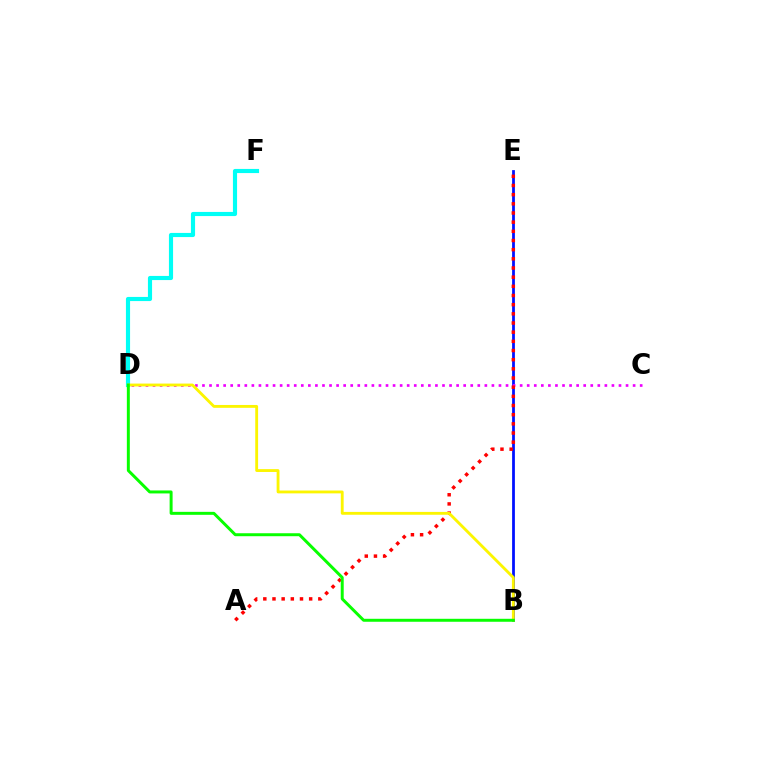{('B', 'E'): [{'color': '#0010ff', 'line_style': 'solid', 'thickness': 1.99}], ('C', 'D'): [{'color': '#ee00ff', 'line_style': 'dotted', 'thickness': 1.92}], ('D', 'F'): [{'color': '#00fff6', 'line_style': 'solid', 'thickness': 2.98}], ('A', 'E'): [{'color': '#ff0000', 'line_style': 'dotted', 'thickness': 2.49}], ('B', 'D'): [{'color': '#fcf500', 'line_style': 'solid', 'thickness': 2.05}, {'color': '#08ff00', 'line_style': 'solid', 'thickness': 2.14}]}